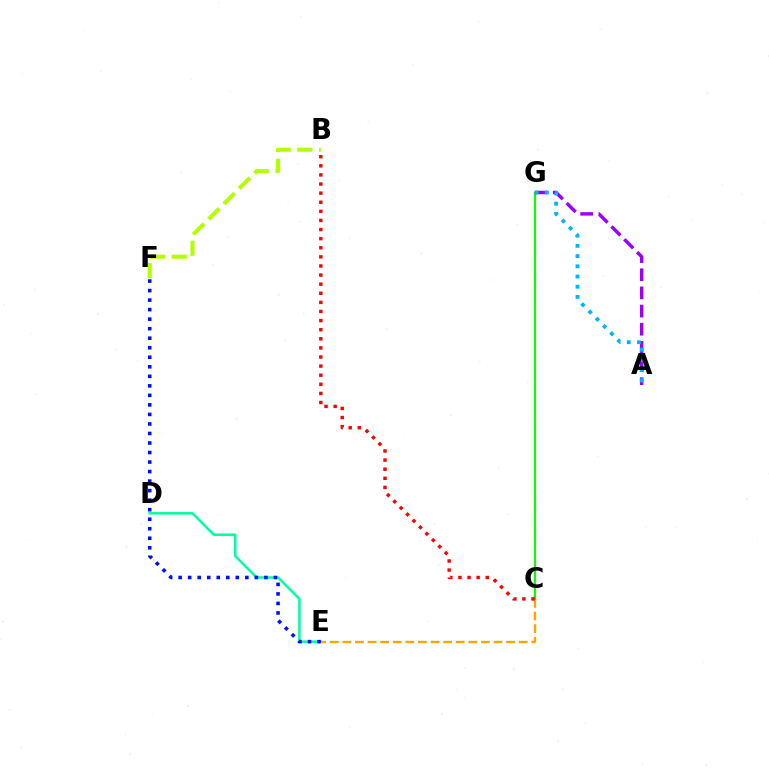{('D', 'E'): [{'color': '#00ff9d', 'line_style': 'solid', 'thickness': 1.81}], ('C', 'G'): [{'color': '#ff00bd', 'line_style': 'dashed', 'thickness': 1.51}, {'color': '#08ff00', 'line_style': 'solid', 'thickness': 1.56}], ('C', 'E'): [{'color': '#ffa500', 'line_style': 'dashed', 'thickness': 1.71}], ('B', 'F'): [{'color': '#b3ff00', 'line_style': 'dashed', 'thickness': 2.94}], ('E', 'F'): [{'color': '#0010ff', 'line_style': 'dotted', 'thickness': 2.59}], ('B', 'C'): [{'color': '#ff0000', 'line_style': 'dotted', 'thickness': 2.47}], ('A', 'G'): [{'color': '#9b00ff', 'line_style': 'dashed', 'thickness': 2.47}, {'color': '#00b5ff', 'line_style': 'dotted', 'thickness': 2.77}]}